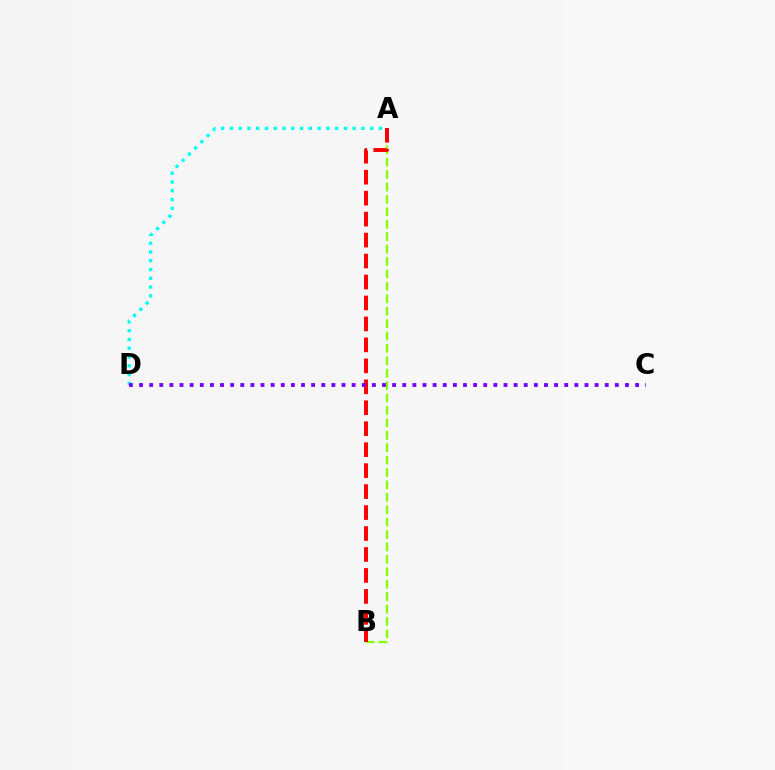{('A', 'D'): [{'color': '#00fff6', 'line_style': 'dotted', 'thickness': 2.38}], ('A', 'B'): [{'color': '#84ff00', 'line_style': 'dashed', 'thickness': 1.69}, {'color': '#ff0000', 'line_style': 'dashed', 'thickness': 2.85}], ('C', 'D'): [{'color': '#7200ff', 'line_style': 'dotted', 'thickness': 2.75}]}